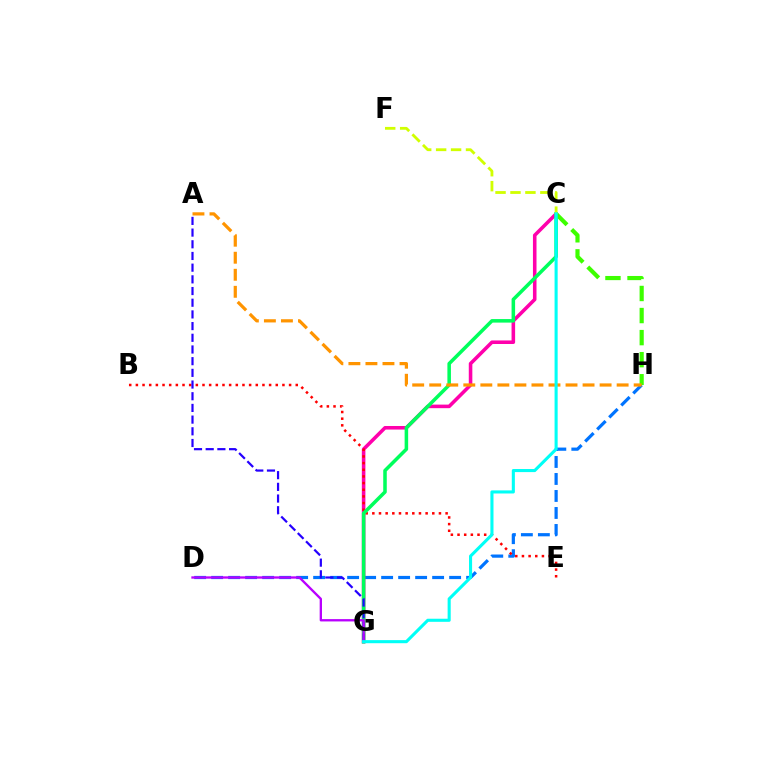{('D', 'H'): [{'color': '#0074ff', 'line_style': 'dashed', 'thickness': 2.31}], ('C', 'G'): [{'color': '#ff00ac', 'line_style': 'solid', 'thickness': 2.57}, {'color': '#00ff5c', 'line_style': 'solid', 'thickness': 2.55}, {'color': '#00fff6', 'line_style': 'solid', 'thickness': 2.22}], ('B', 'E'): [{'color': '#ff0000', 'line_style': 'dotted', 'thickness': 1.81}], ('C', 'H'): [{'color': '#3dff00', 'line_style': 'dashed', 'thickness': 3.0}], ('C', 'F'): [{'color': '#d1ff00', 'line_style': 'dashed', 'thickness': 2.03}], ('A', 'G'): [{'color': '#2500ff', 'line_style': 'dashed', 'thickness': 1.59}], ('D', 'G'): [{'color': '#b900ff', 'line_style': 'solid', 'thickness': 1.68}], ('A', 'H'): [{'color': '#ff9400', 'line_style': 'dashed', 'thickness': 2.31}]}